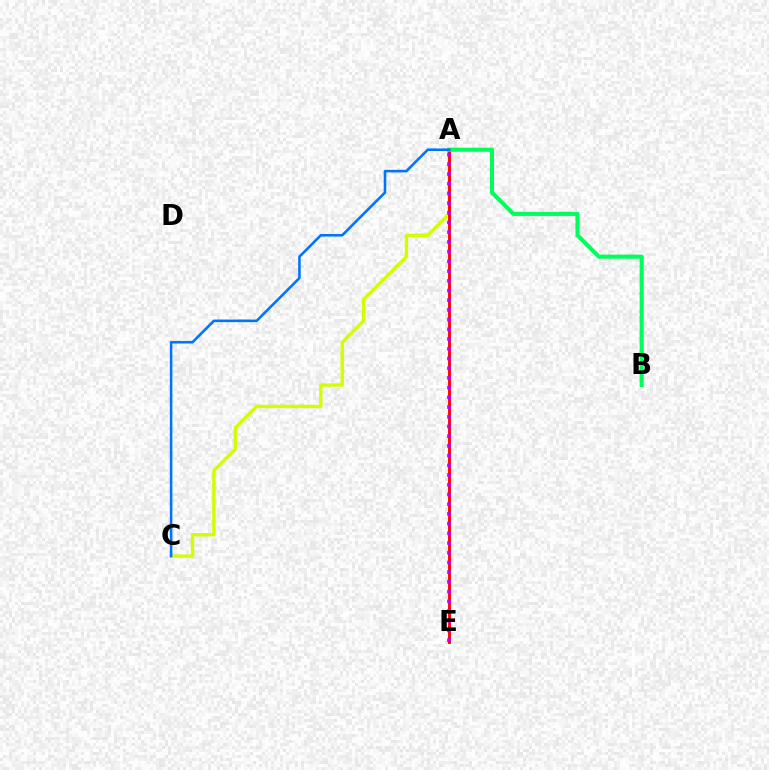{('A', 'C'): [{'color': '#d1ff00', 'line_style': 'solid', 'thickness': 2.43}, {'color': '#0074ff', 'line_style': 'solid', 'thickness': 1.85}], ('A', 'E'): [{'color': '#ff0000', 'line_style': 'solid', 'thickness': 2.06}, {'color': '#b900ff', 'line_style': 'dotted', 'thickness': 2.64}], ('A', 'B'): [{'color': '#00ff5c', 'line_style': 'solid', 'thickness': 2.95}]}